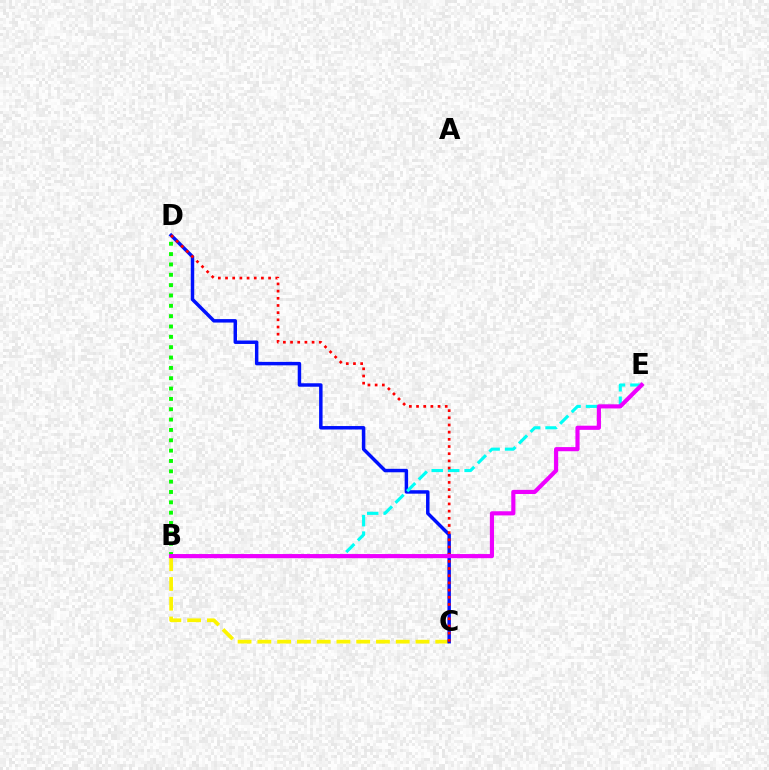{('B', 'C'): [{'color': '#fcf500', 'line_style': 'dashed', 'thickness': 2.69}], ('B', 'D'): [{'color': '#08ff00', 'line_style': 'dotted', 'thickness': 2.81}], ('C', 'D'): [{'color': '#0010ff', 'line_style': 'solid', 'thickness': 2.49}, {'color': '#ff0000', 'line_style': 'dotted', 'thickness': 1.95}], ('B', 'E'): [{'color': '#00fff6', 'line_style': 'dashed', 'thickness': 2.23}, {'color': '#ee00ff', 'line_style': 'solid', 'thickness': 2.98}]}